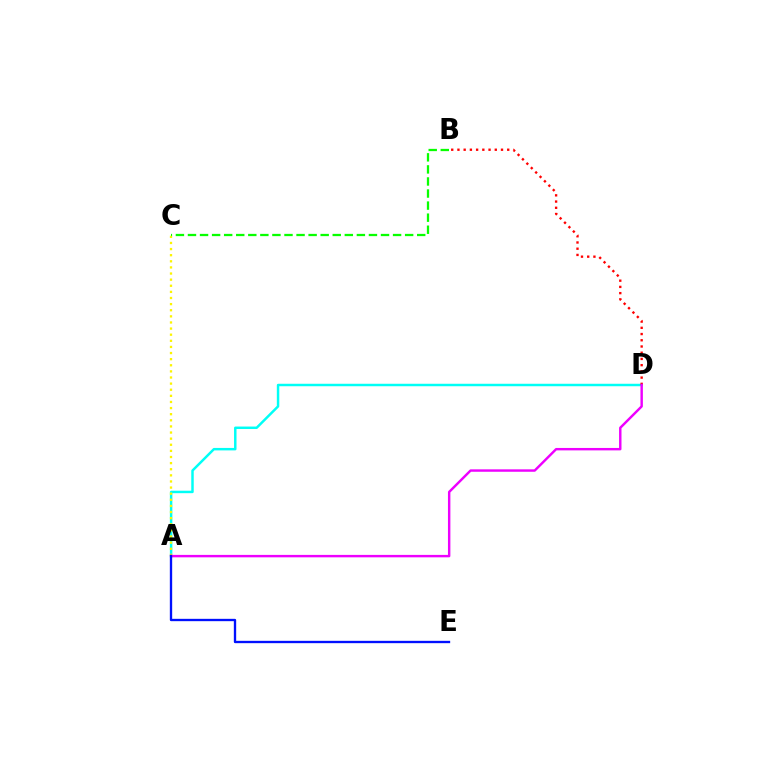{('A', 'D'): [{'color': '#00fff6', 'line_style': 'solid', 'thickness': 1.78}, {'color': '#ee00ff', 'line_style': 'solid', 'thickness': 1.75}], ('B', 'D'): [{'color': '#ff0000', 'line_style': 'dotted', 'thickness': 1.69}], ('A', 'C'): [{'color': '#fcf500', 'line_style': 'dotted', 'thickness': 1.66}], ('A', 'E'): [{'color': '#0010ff', 'line_style': 'solid', 'thickness': 1.68}], ('B', 'C'): [{'color': '#08ff00', 'line_style': 'dashed', 'thickness': 1.64}]}